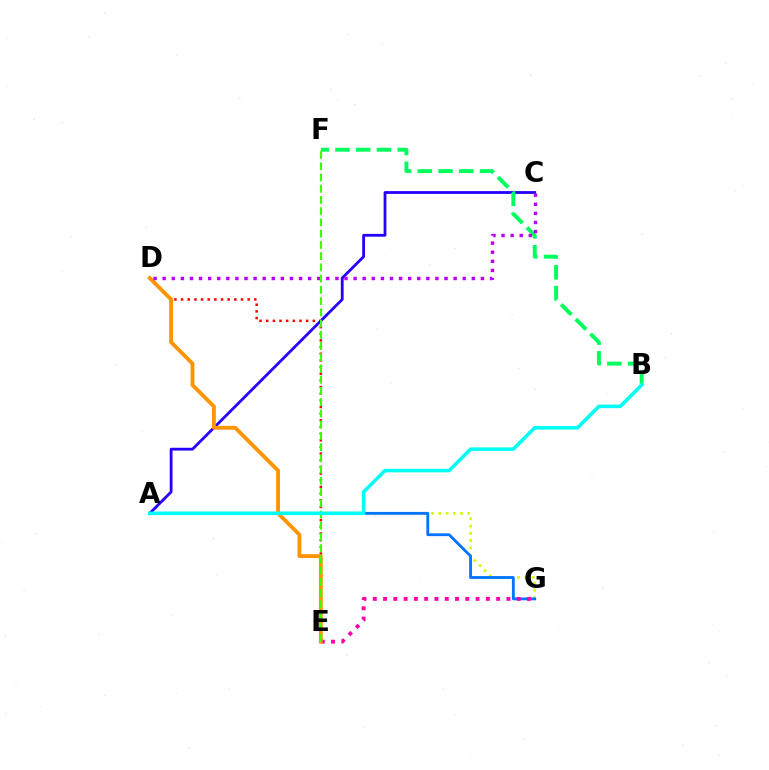{('D', 'E'): [{'color': '#ff0000', 'line_style': 'dotted', 'thickness': 1.81}, {'color': '#ff9400', 'line_style': 'solid', 'thickness': 2.77}], ('A', 'C'): [{'color': '#2500ff', 'line_style': 'solid', 'thickness': 2.01}], ('A', 'G'): [{'color': '#d1ff00', 'line_style': 'dotted', 'thickness': 1.97}, {'color': '#0074ff', 'line_style': 'solid', 'thickness': 2.03}], ('B', 'F'): [{'color': '#00ff5c', 'line_style': 'dashed', 'thickness': 2.82}], ('E', 'G'): [{'color': '#ff00ac', 'line_style': 'dotted', 'thickness': 2.79}], ('C', 'D'): [{'color': '#b900ff', 'line_style': 'dotted', 'thickness': 2.47}], ('E', 'F'): [{'color': '#3dff00', 'line_style': 'dashed', 'thickness': 1.53}], ('A', 'B'): [{'color': '#00fff6', 'line_style': 'solid', 'thickness': 2.56}]}